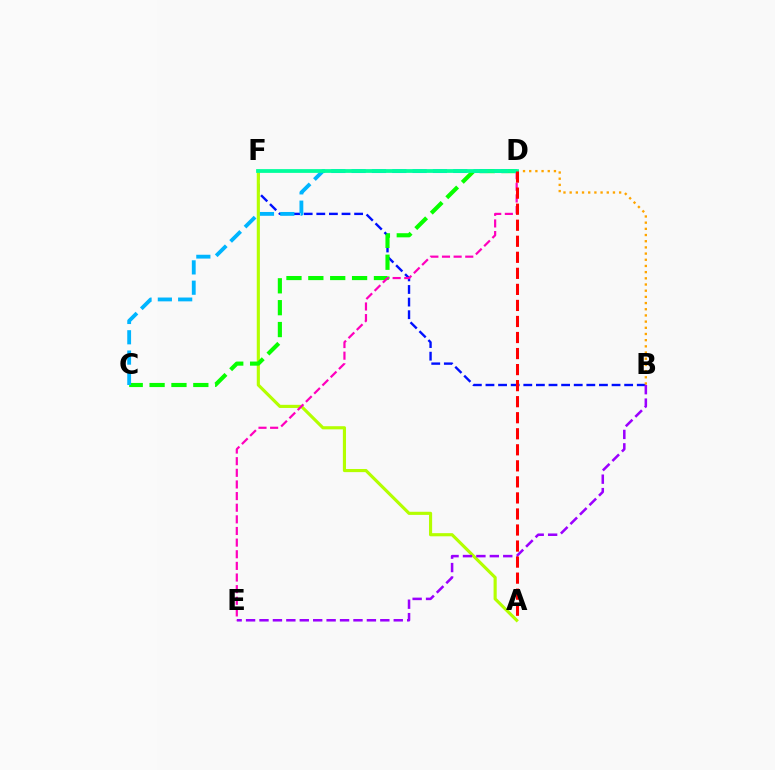{('B', 'F'): [{'color': '#0010ff', 'line_style': 'dashed', 'thickness': 1.71}], ('A', 'F'): [{'color': '#b3ff00', 'line_style': 'solid', 'thickness': 2.26}], ('C', 'D'): [{'color': '#08ff00', 'line_style': 'dashed', 'thickness': 2.97}, {'color': '#00b5ff', 'line_style': 'dashed', 'thickness': 2.76}], ('B', 'E'): [{'color': '#9b00ff', 'line_style': 'dashed', 'thickness': 1.82}], ('D', 'E'): [{'color': '#ff00bd', 'line_style': 'dashed', 'thickness': 1.58}], ('B', 'D'): [{'color': '#ffa500', 'line_style': 'dotted', 'thickness': 1.68}], ('D', 'F'): [{'color': '#00ff9d', 'line_style': 'solid', 'thickness': 2.71}], ('A', 'D'): [{'color': '#ff0000', 'line_style': 'dashed', 'thickness': 2.18}]}